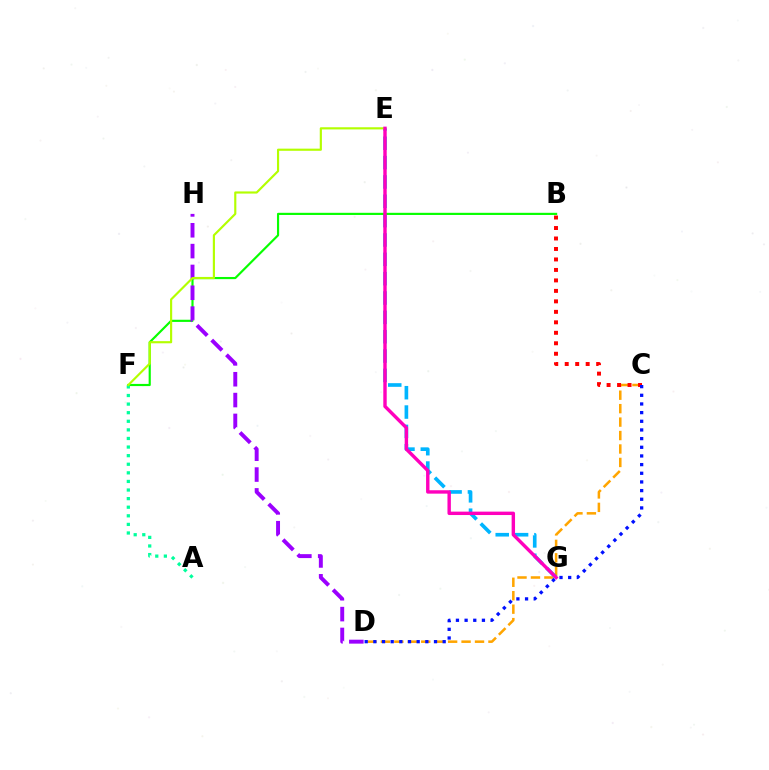{('C', 'D'): [{'color': '#ffa500', 'line_style': 'dashed', 'thickness': 1.83}, {'color': '#0010ff', 'line_style': 'dotted', 'thickness': 2.35}], ('E', 'G'): [{'color': '#00b5ff', 'line_style': 'dashed', 'thickness': 2.63}, {'color': '#ff00bd', 'line_style': 'solid', 'thickness': 2.45}], ('B', 'C'): [{'color': '#ff0000', 'line_style': 'dotted', 'thickness': 2.85}], ('B', 'F'): [{'color': '#08ff00', 'line_style': 'solid', 'thickness': 1.56}], ('A', 'F'): [{'color': '#00ff9d', 'line_style': 'dotted', 'thickness': 2.33}], ('D', 'H'): [{'color': '#9b00ff', 'line_style': 'dashed', 'thickness': 2.83}], ('E', 'F'): [{'color': '#b3ff00', 'line_style': 'solid', 'thickness': 1.55}]}